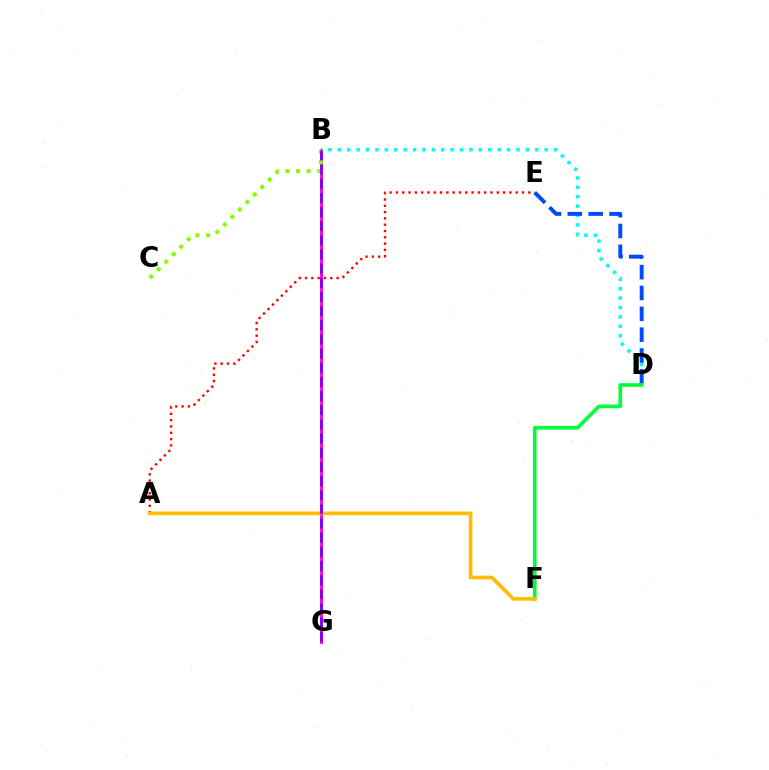{('B', 'D'): [{'color': '#00fff6', 'line_style': 'dotted', 'thickness': 2.55}], ('B', 'G'): [{'color': '#ff00cf', 'line_style': 'solid', 'thickness': 2.06}, {'color': '#7200ff', 'line_style': 'dashed', 'thickness': 1.92}], ('D', 'E'): [{'color': '#004bff', 'line_style': 'dashed', 'thickness': 2.83}], ('D', 'F'): [{'color': '#00ff39', 'line_style': 'solid', 'thickness': 2.62}], ('A', 'E'): [{'color': '#ff0000', 'line_style': 'dotted', 'thickness': 1.71}], ('A', 'F'): [{'color': '#ffbd00', 'line_style': 'solid', 'thickness': 2.64}], ('B', 'C'): [{'color': '#84ff00', 'line_style': 'dotted', 'thickness': 2.88}]}